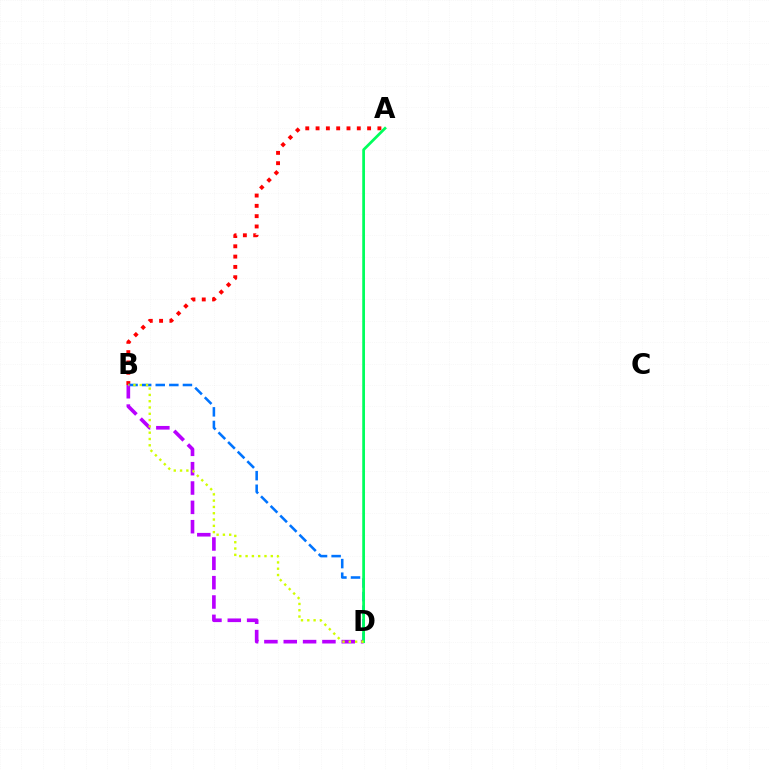{('A', 'B'): [{'color': '#ff0000', 'line_style': 'dotted', 'thickness': 2.8}], ('B', 'D'): [{'color': '#0074ff', 'line_style': 'dashed', 'thickness': 1.85}, {'color': '#b900ff', 'line_style': 'dashed', 'thickness': 2.63}, {'color': '#d1ff00', 'line_style': 'dotted', 'thickness': 1.71}], ('A', 'D'): [{'color': '#00ff5c', 'line_style': 'solid', 'thickness': 1.97}]}